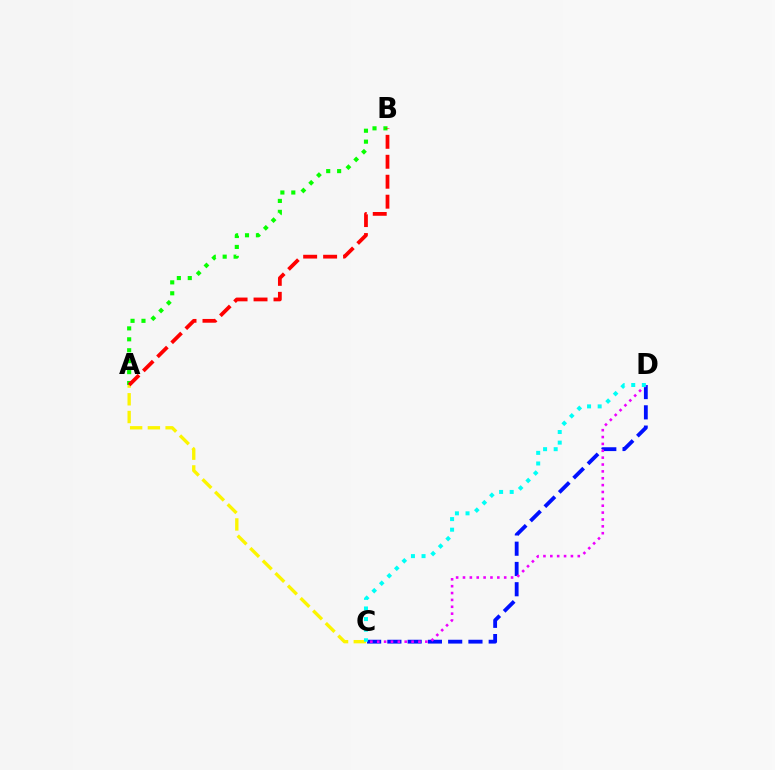{('A', 'B'): [{'color': '#08ff00', 'line_style': 'dotted', 'thickness': 2.97}, {'color': '#ff0000', 'line_style': 'dashed', 'thickness': 2.71}], ('C', 'D'): [{'color': '#0010ff', 'line_style': 'dashed', 'thickness': 2.75}, {'color': '#ee00ff', 'line_style': 'dotted', 'thickness': 1.87}, {'color': '#00fff6', 'line_style': 'dotted', 'thickness': 2.88}], ('A', 'C'): [{'color': '#fcf500', 'line_style': 'dashed', 'thickness': 2.41}]}